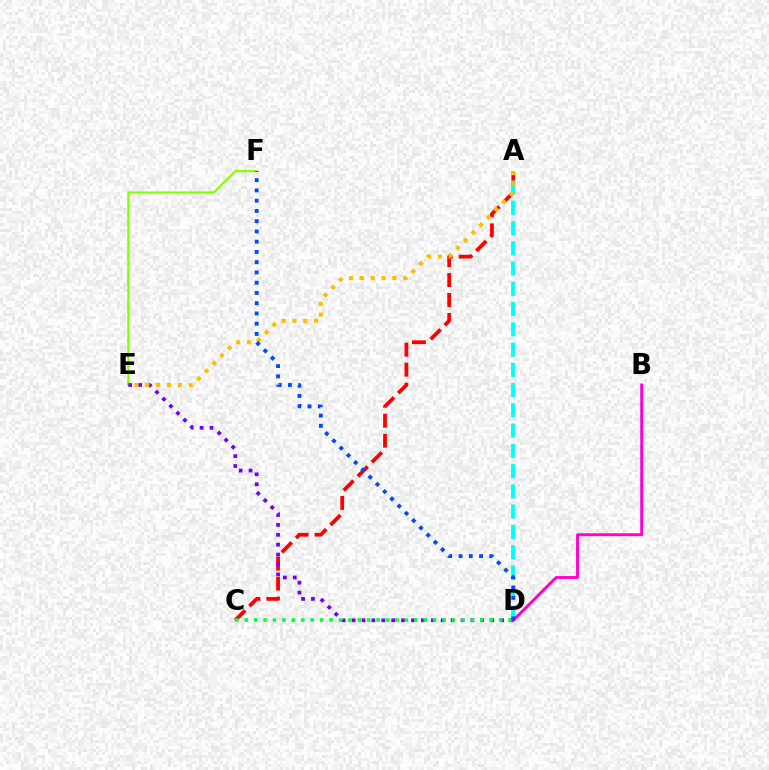{('A', 'C'): [{'color': '#ff0000', 'line_style': 'dashed', 'thickness': 2.71}], ('A', 'D'): [{'color': '#00fff6', 'line_style': 'dashed', 'thickness': 2.75}], ('E', 'F'): [{'color': '#84ff00', 'line_style': 'solid', 'thickness': 1.52}], ('D', 'E'): [{'color': '#7200ff', 'line_style': 'dotted', 'thickness': 2.69}], ('B', 'D'): [{'color': '#ff00cf', 'line_style': 'solid', 'thickness': 2.07}], ('C', 'D'): [{'color': '#00ff39', 'line_style': 'dotted', 'thickness': 2.56}], ('A', 'E'): [{'color': '#ffbd00', 'line_style': 'dotted', 'thickness': 2.95}], ('D', 'F'): [{'color': '#004bff', 'line_style': 'dotted', 'thickness': 2.79}]}